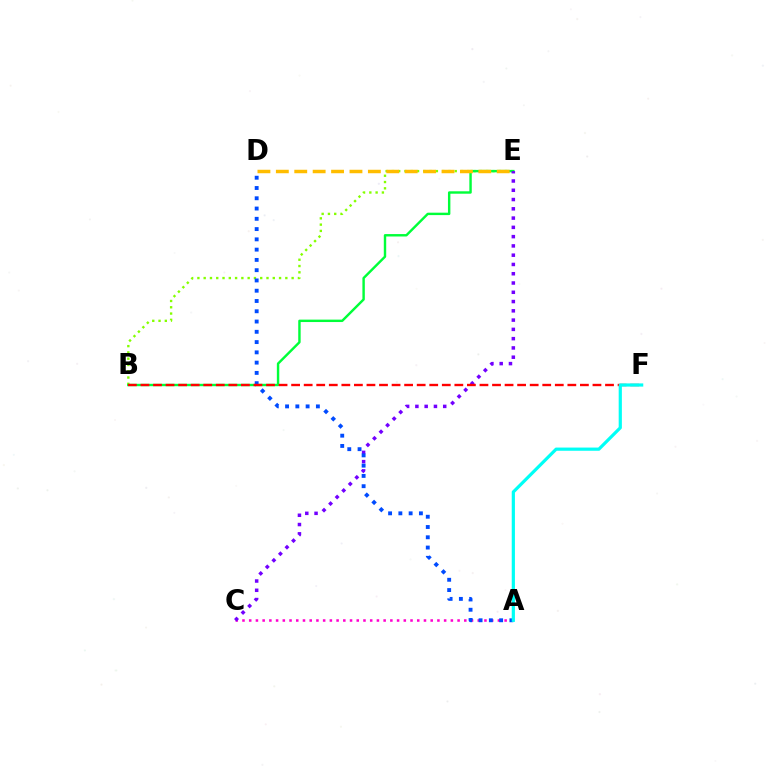{('A', 'C'): [{'color': '#ff00cf', 'line_style': 'dotted', 'thickness': 1.83}], ('B', 'E'): [{'color': '#84ff00', 'line_style': 'dotted', 'thickness': 1.71}, {'color': '#00ff39', 'line_style': 'solid', 'thickness': 1.74}], ('D', 'E'): [{'color': '#ffbd00', 'line_style': 'dashed', 'thickness': 2.5}], ('C', 'E'): [{'color': '#7200ff', 'line_style': 'dotted', 'thickness': 2.52}], ('A', 'D'): [{'color': '#004bff', 'line_style': 'dotted', 'thickness': 2.79}], ('B', 'F'): [{'color': '#ff0000', 'line_style': 'dashed', 'thickness': 1.71}], ('A', 'F'): [{'color': '#00fff6', 'line_style': 'solid', 'thickness': 2.3}]}